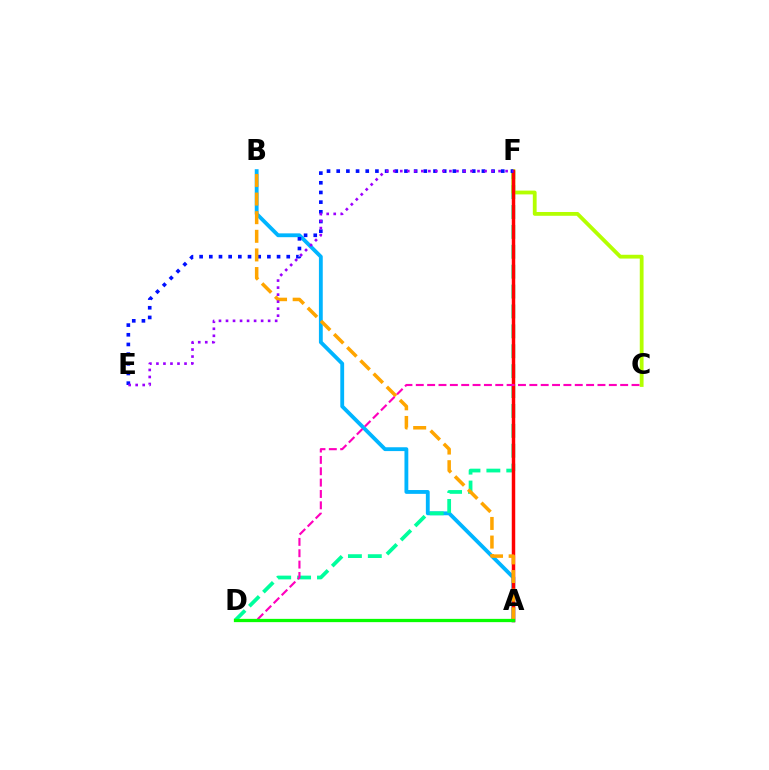{('A', 'B'): [{'color': '#00b5ff', 'line_style': 'solid', 'thickness': 2.76}, {'color': '#ffa500', 'line_style': 'dashed', 'thickness': 2.53}], ('D', 'F'): [{'color': '#00ff9d', 'line_style': 'dashed', 'thickness': 2.7}], ('C', 'F'): [{'color': '#b3ff00', 'line_style': 'solid', 'thickness': 2.74}], ('A', 'F'): [{'color': '#ff0000', 'line_style': 'solid', 'thickness': 2.5}], ('E', 'F'): [{'color': '#0010ff', 'line_style': 'dotted', 'thickness': 2.63}, {'color': '#9b00ff', 'line_style': 'dotted', 'thickness': 1.91}], ('C', 'D'): [{'color': '#ff00bd', 'line_style': 'dashed', 'thickness': 1.54}], ('A', 'D'): [{'color': '#08ff00', 'line_style': 'solid', 'thickness': 2.36}]}